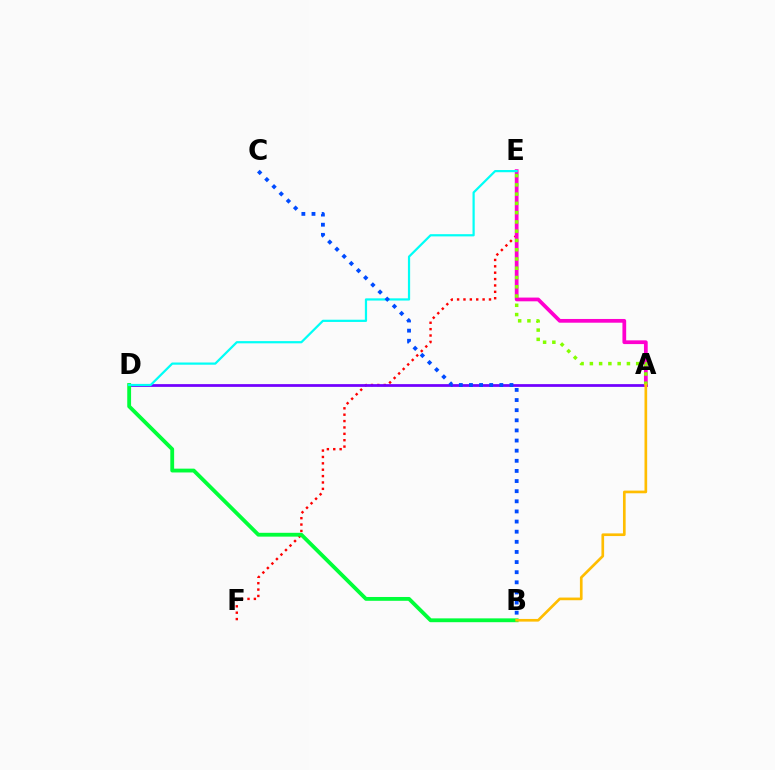{('E', 'F'): [{'color': '#ff0000', 'line_style': 'dotted', 'thickness': 1.73}], ('A', 'D'): [{'color': '#7200ff', 'line_style': 'solid', 'thickness': 1.99}], ('A', 'E'): [{'color': '#ff00cf', 'line_style': 'solid', 'thickness': 2.69}, {'color': '#84ff00', 'line_style': 'dotted', 'thickness': 2.52}], ('B', 'D'): [{'color': '#00ff39', 'line_style': 'solid', 'thickness': 2.75}], ('A', 'B'): [{'color': '#ffbd00', 'line_style': 'solid', 'thickness': 1.92}], ('D', 'E'): [{'color': '#00fff6', 'line_style': 'solid', 'thickness': 1.6}], ('B', 'C'): [{'color': '#004bff', 'line_style': 'dotted', 'thickness': 2.75}]}